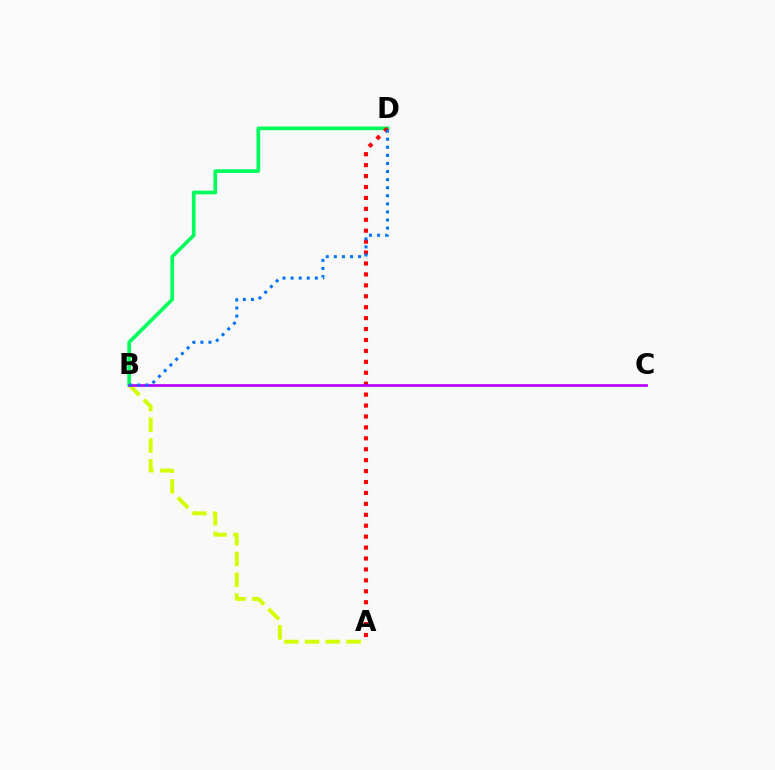{('B', 'D'): [{'color': '#00ff5c', 'line_style': 'solid', 'thickness': 2.66}, {'color': '#0074ff', 'line_style': 'dotted', 'thickness': 2.19}], ('A', 'B'): [{'color': '#d1ff00', 'line_style': 'dashed', 'thickness': 2.82}], ('A', 'D'): [{'color': '#ff0000', 'line_style': 'dotted', 'thickness': 2.97}], ('B', 'C'): [{'color': '#b900ff', 'line_style': 'solid', 'thickness': 1.95}]}